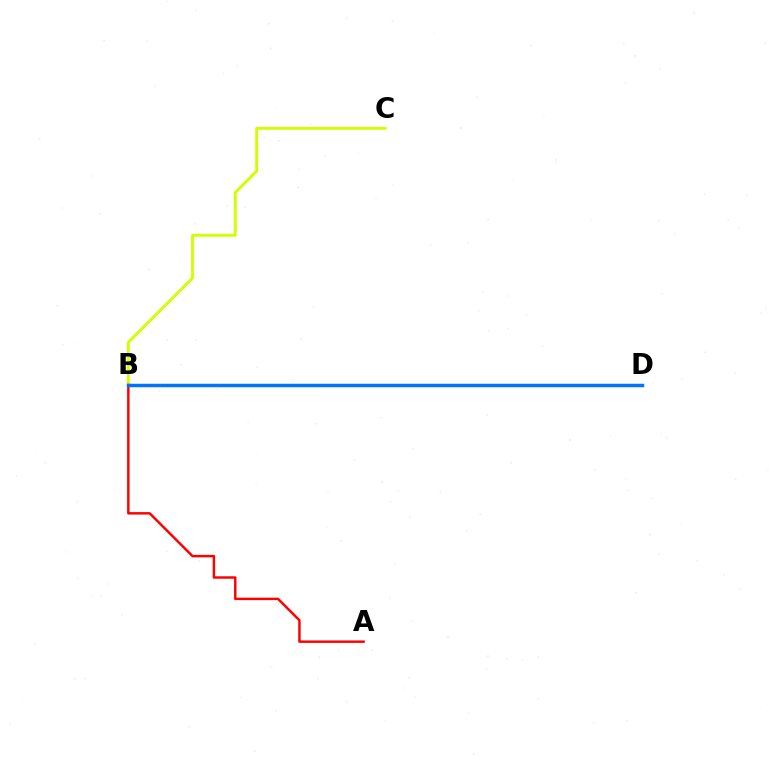{('B', 'D'): [{'color': '#b900ff', 'line_style': 'dotted', 'thickness': 1.83}, {'color': '#00ff5c', 'line_style': 'dotted', 'thickness': 2.18}, {'color': '#0074ff', 'line_style': 'solid', 'thickness': 2.51}], ('B', 'C'): [{'color': '#d1ff00', 'line_style': 'solid', 'thickness': 2.08}], ('A', 'B'): [{'color': '#ff0000', 'line_style': 'solid', 'thickness': 1.77}]}